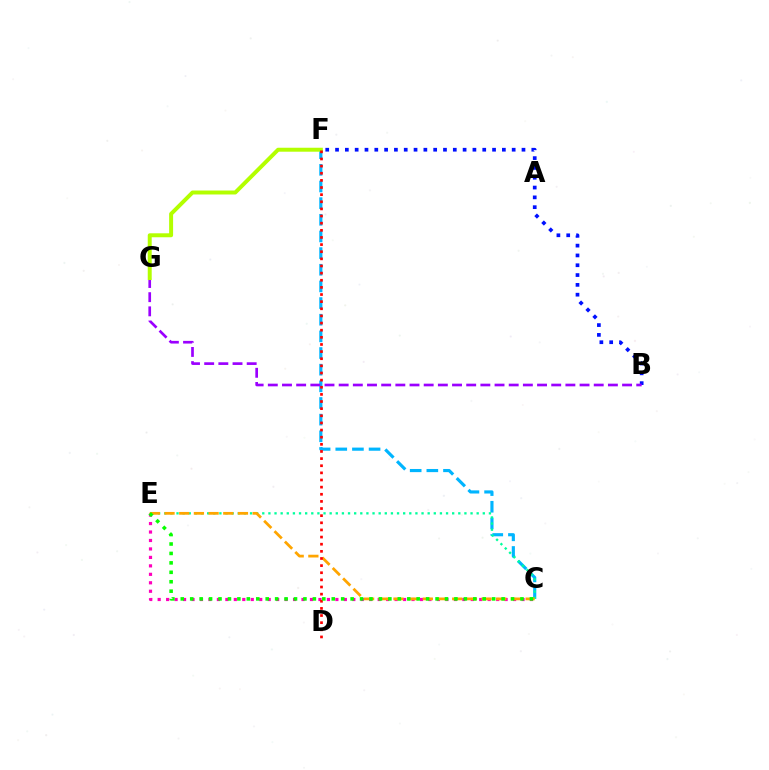{('B', 'F'): [{'color': '#0010ff', 'line_style': 'dotted', 'thickness': 2.67}], ('C', 'E'): [{'color': '#ff00bd', 'line_style': 'dotted', 'thickness': 2.3}, {'color': '#00ff9d', 'line_style': 'dotted', 'thickness': 1.66}, {'color': '#ffa500', 'line_style': 'dashed', 'thickness': 2.0}, {'color': '#08ff00', 'line_style': 'dotted', 'thickness': 2.56}], ('C', 'F'): [{'color': '#00b5ff', 'line_style': 'dashed', 'thickness': 2.26}], ('B', 'G'): [{'color': '#9b00ff', 'line_style': 'dashed', 'thickness': 1.93}], ('F', 'G'): [{'color': '#b3ff00', 'line_style': 'solid', 'thickness': 2.85}], ('D', 'F'): [{'color': '#ff0000', 'line_style': 'dotted', 'thickness': 1.94}]}